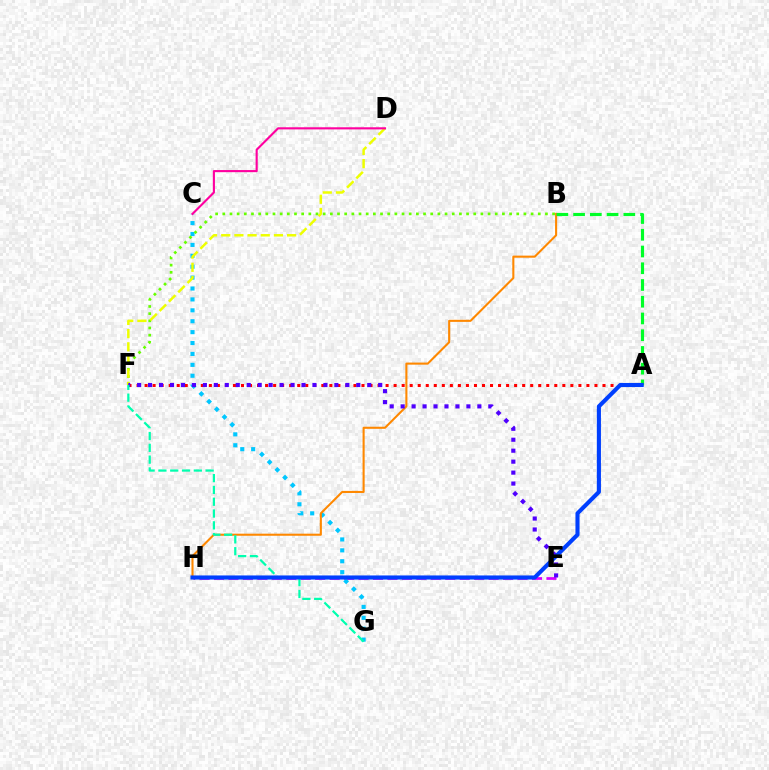{('E', 'H'): [{'color': '#d600ff', 'line_style': 'dashed', 'thickness': 1.96}], ('C', 'G'): [{'color': '#00c7ff', 'line_style': 'dotted', 'thickness': 2.96}], ('B', 'F'): [{'color': '#66ff00', 'line_style': 'dotted', 'thickness': 1.95}], ('B', 'H'): [{'color': '#ff8800', 'line_style': 'solid', 'thickness': 1.5}], ('D', 'F'): [{'color': '#eeff00', 'line_style': 'dashed', 'thickness': 1.79}], ('A', 'B'): [{'color': '#00ff27', 'line_style': 'dashed', 'thickness': 2.27}], ('C', 'D'): [{'color': '#ff00a0', 'line_style': 'solid', 'thickness': 1.53}], ('A', 'F'): [{'color': '#ff0000', 'line_style': 'dotted', 'thickness': 2.18}], ('E', 'F'): [{'color': '#4f00ff', 'line_style': 'dotted', 'thickness': 2.98}], ('F', 'G'): [{'color': '#00ffaf', 'line_style': 'dashed', 'thickness': 1.6}], ('A', 'H'): [{'color': '#003fff', 'line_style': 'solid', 'thickness': 2.95}]}